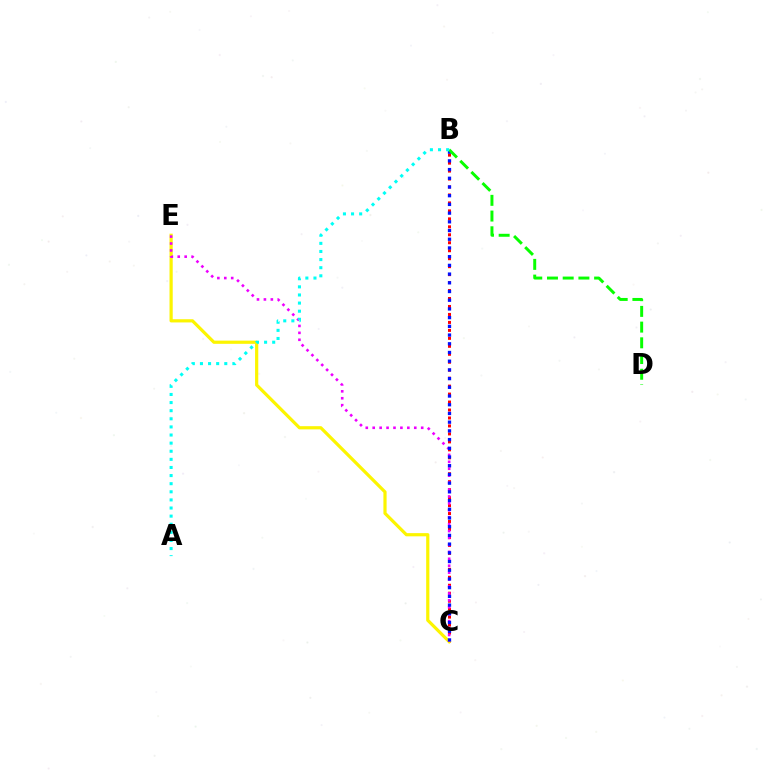{('B', 'C'): [{'color': '#ff0000', 'line_style': 'dotted', 'thickness': 2.16}, {'color': '#0010ff', 'line_style': 'dotted', 'thickness': 2.37}], ('C', 'E'): [{'color': '#fcf500', 'line_style': 'solid', 'thickness': 2.3}, {'color': '#ee00ff', 'line_style': 'dotted', 'thickness': 1.88}], ('B', 'D'): [{'color': '#08ff00', 'line_style': 'dashed', 'thickness': 2.13}], ('A', 'B'): [{'color': '#00fff6', 'line_style': 'dotted', 'thickness': 2.2}]}